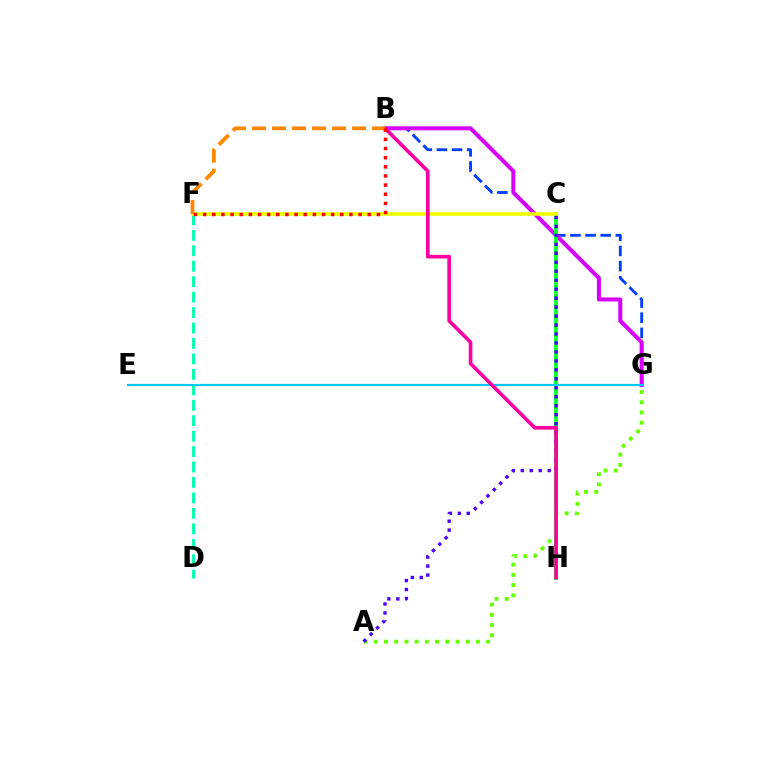{('D', 'F'): [{'color': '#00ffaf', 'line_style': 'dashed', 'thickness': 2.1}], ('B', 'G'): [{'color': '#003fff', 'line_style': 'dashed', 'thickness': 2.05}, {'color': '#d600ff', 'line_style': 'solid', 'thickness': 2.9}], ('A', 'G'): [{'color': '#66ff00', 'line_style': 'dotted', 'thickness': 2.78}], ('C', 'H'): [{'color': '#00ff27', 'line_style': 'solid', 'thickness': 2.75}], ('A', 'C'): [{'color': '#4f00ff', 'line_style': 'dotted', 'thickness': 2.44}], ('E', 'G'): [{'color': '#00c7ff', 'line_style': 'solid', 'thickness': 1.55}], ('C', 'F'): [{'color': '#eeff00', 'line_style': 'solid', 'thickness': 2.57}], ('B', 'H'): [{'color': '#ff00a0', 'line_style': 'solid', 'thickness': 2.64}], ('B', 'F'): [{'color': '#ff8800', 'line_style': 'dashed', 'thickness': 2.72}, {'color': '#ff0000', 'line_style': 'dotted', 'thickness': 2.48}]}